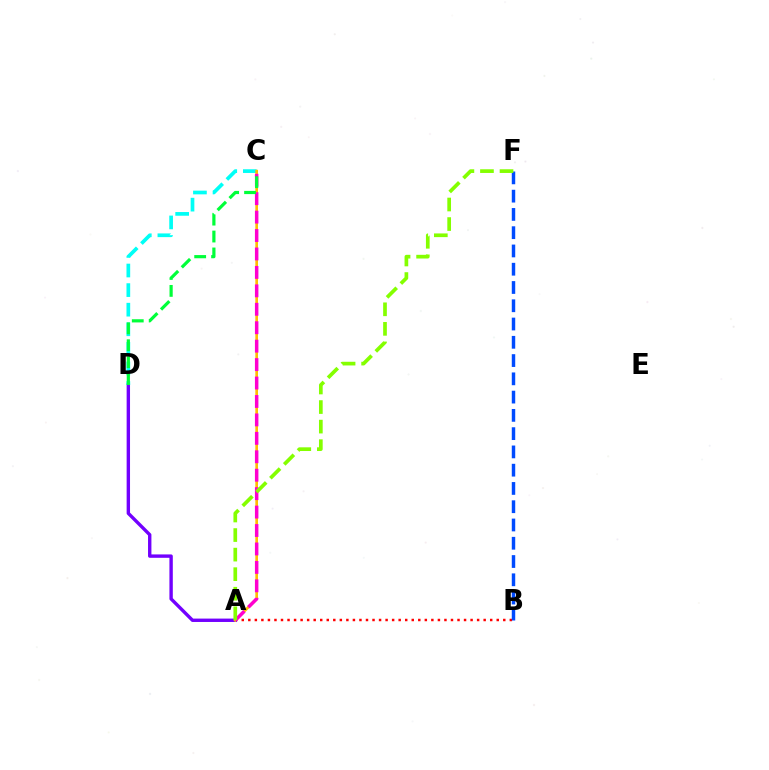{('A', 'B'): [{'color': '#ff0000', 'line_style': 'dotted', 'thickness': 1.78}], ('B', 'F'): [{'color': '#004bff', 'line_style': 'dashed', 'thickness': 2.48}], ('A', 'D'): [{'color': '#7200ff', 'line_style': 'solid', 'thickness': 2.44}], ('C', 'D'): [{'color': '#00fff6', 'line_style': 'dashed', 'thickness': 2.66}, {'color': '#00ff39', 'line_style': 'dashed', 'thickness': 2.3}], ('A', 'C'): [{'color': '#ffbd00', 'line_style': 'solid', 'thickness': 1.92}, {'color': '#ff00cf', 'line_style': 'dashed', 'thickness': 2.5}], ('A', 'F'): [{'color': '#84ff00', 'line_style': 'dashed', 'thickness': 2.66}]}